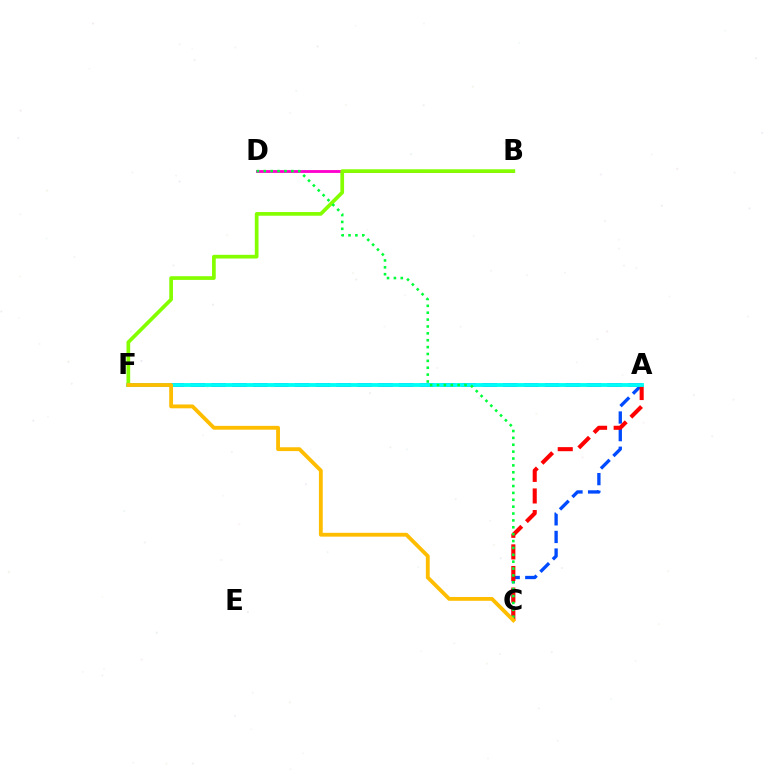{('A', 'C'): [{'color': '#004bff', 'line_style': 'dashed', 'thickness': 2.39}, {'color': '#ff0000', 'line_style': 'dashed', 'thickness': 2.93}], ('A', 'F'): [{'color': '#7200ff', 'line_style': 'dashed', 'thickness': 2.83}, {'color': '#00fff6', 'line_style': 'solid', 'thickness': 2.77}], ('B', 'D'): [{'color': '#ff00cf', 'line_style': 'solid', 'thickness': 2.04}], ('B', 'F'): [{'color': '#84ff00', 'line_style': 'solid', 'thickness': 2.66}], ('C', 'D'): [{'color': '#00ff39', 'line_style': 'dotted', 'thickness': 1.87}], ('C', 'F'): [{'color': '#ffbd00', 'line_style': 'solid', 'thickness': 2.76}]}